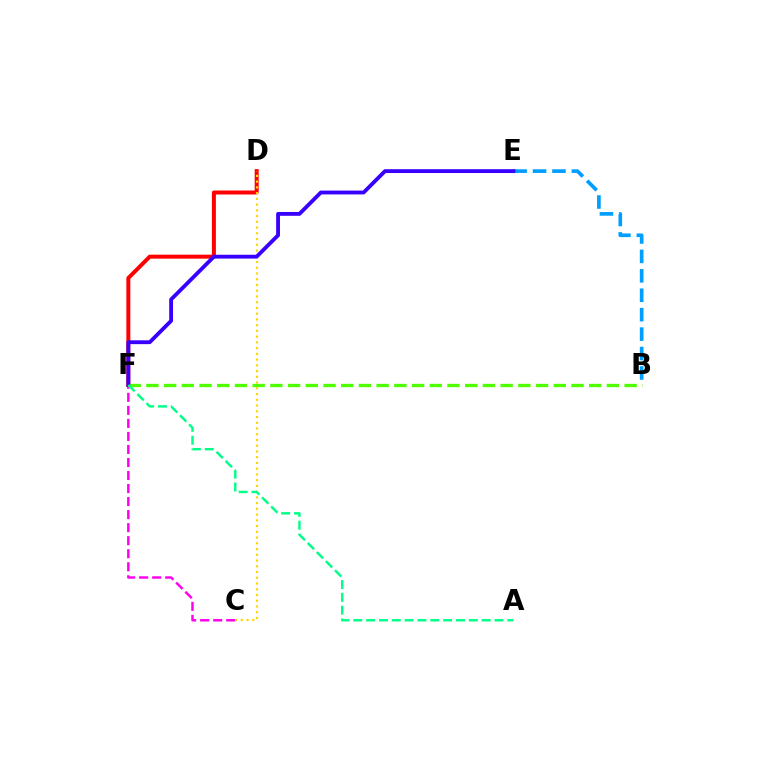{('B', 'E'): [{'color': '#009eff', 'line_style': 'dashed', 'thickness': 2.64}], ('D', 'F'): [{'color': '#ff0000', 'line_style': 'solid', 'thickness': 2.87}], ('C', 'F'): [{'color': '#ff00ed', 'line_style': 'dashed', 'thickness': 1.77}], ('B', 'F'): [{'color': '#4fff00', 'line_style': 'dashed', 'thickness': 2.41}], ('C', 'D'): [{'color': '#ffd500', 'line_style': 'dotted', 'thickness': 1.56}], ('E', 'F'): [{'color': '#3700ff', 'line_style': 'solid', 'thickness': 2.76}], ('A', 'F'): [{'color': '#00ff86', 'line_style': 'dashed', 'thickness': 1.74}]}